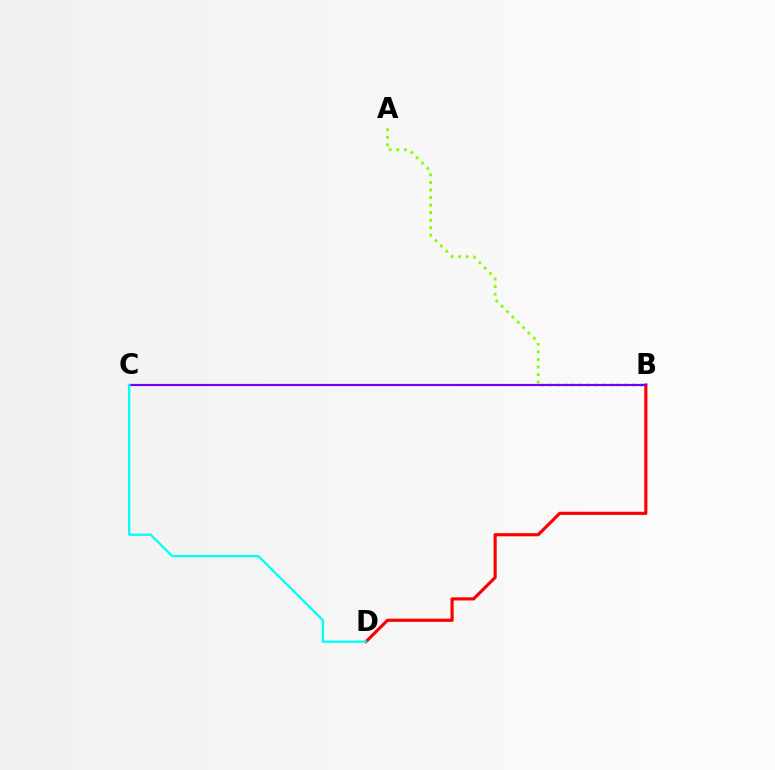{('A', 'B'): [{'color': '#84ff00', 'line_style': 'dotted', 'thickness': 2.05}], ('B', 'D'): [{'color': '#ff0000', 'line_style': 'solid', 'thickness': 2.28}], ('B', 'C'): [{'color': '#7200ff', 'line_style': 'solid', 'thickness': 1.58}], ('C', 'D'): [{'color': '#00fff6', 'line_style': 'solid', 'thickness': 1.64}]}